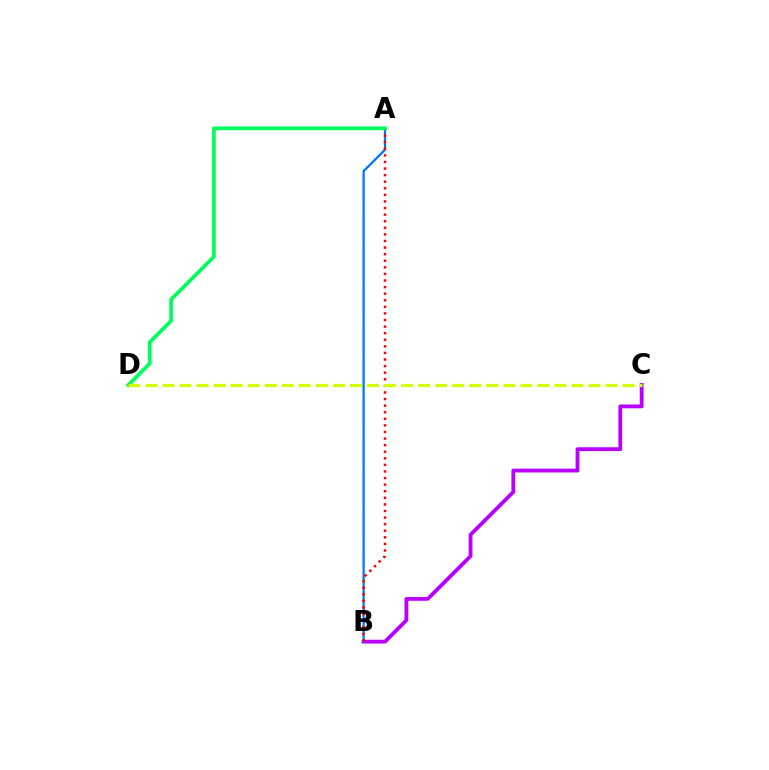{('B', 'C'): [{'color': '#b900ff', 'line_style': 'solid', 'thickness': 2.75}], ('A', 'B'): [{'color': '#0074ff', 'line_style': 'solid', 'thickness': 1.61}, {'color': '#ff0000', 'line_style': 'dotted', 'thickness': 1.79}], ('A', 'D'): [{'color': '#00ff5c', 'line_style': 'solid', 'thickness': 2.69}], ('C', 'D'): [{'color': '#d1ff00', 'line_style': 'dashed', 'thickness': 2.31}]}